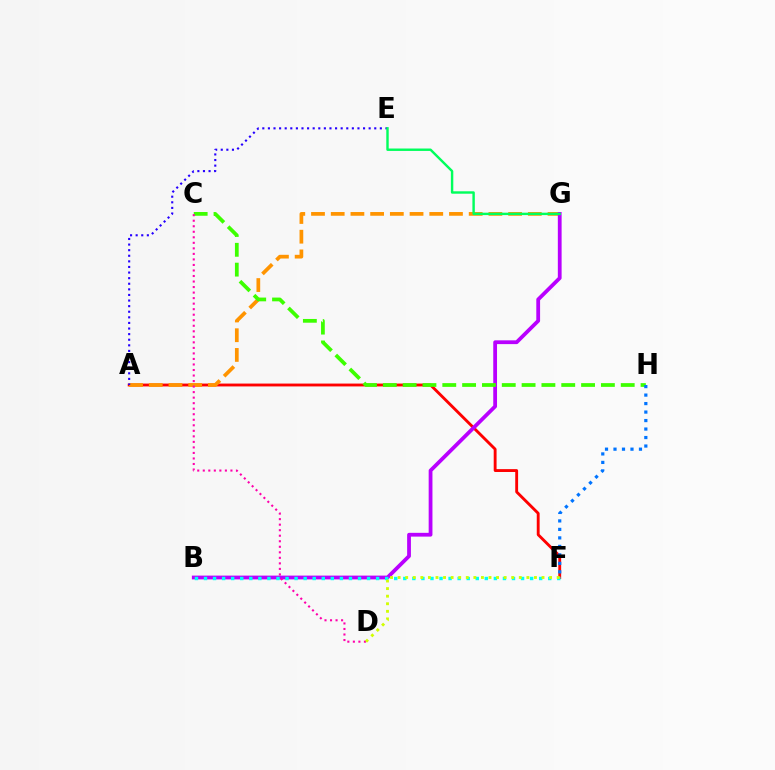{('A', 'F'): [{'color': '#ff0000', 'line_style': 'solid', 'thickness': 2.06}], ('A', 'G'): [{'color': '#ff9400', 'line_style': 'dashed', 'thickness': 2.68}], ('B', 'G'): [{'color': '#b900ff', 'line_style': 'solid', 'thickness': 2.72}], ('C', 'H'): [{'color': '#3dff00', 'line_style': 'dashed', 'thickness': 2.69}], ('A', 'E'): [{'color': '#2500ff', 'line_style': 'dotted', 'thickness': 1.52}], ('C', 'D'): [{'color': '#ff00ac', 'line_style': 'dotted', 'thickness': 1.5}], ('F', 'H'): [{'color': '#0074ff', 'line_style': 'dotted', 'thickness': 2.31}], ('B', 'F'): [{'color': '#00fff6', 'line_style': 'dotted', 'thickness': 2.46}], ('E', 'G'): [{'color': '#00ff5c', 'line_style': 'solid', 'thickness': 1.74}], ('D', 'F'): [{'color': '#d1ff00', 'line_style': 'dotted', 'thickness': 2.06}]}